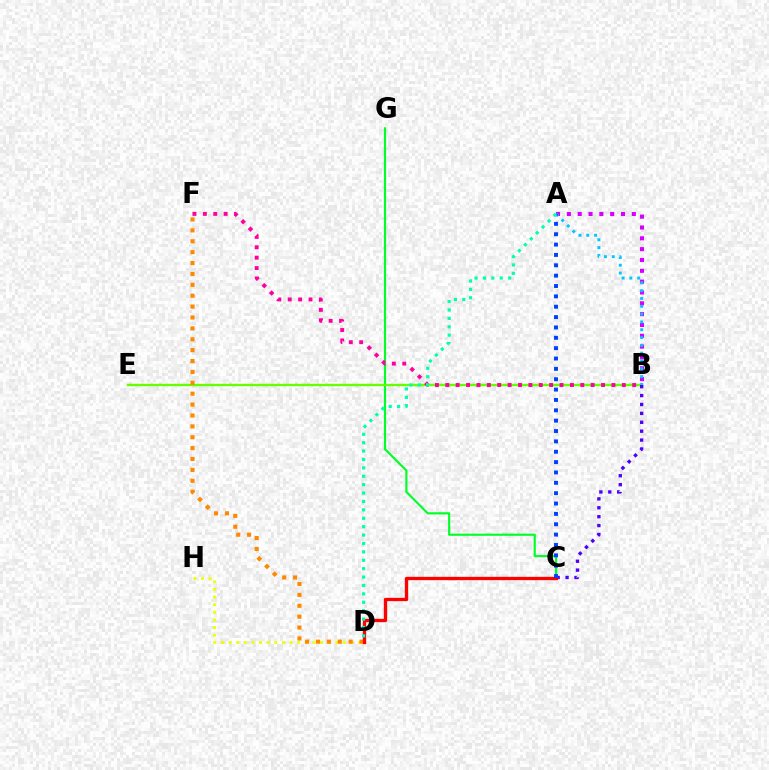{('C', 'G'): [{'color': '#00ff27', 'line_style': 'solid', 'thickness': 1.55}], ('B', 'E'): [{'color': '#66ff00', 'line_style': 'solid', 'thickness': 1.7}], ('A', 'B'): [{'color': '#d600ff', 'line_style': 'dotted', 'thickness': 2.94}, {'color': '#00c7ff', 'line_style': 'dotted', 'thickness': 2.12}], ('D', 'H'): [{'color': '#eeff00', 'line_style': 'dotted', 'thickness': 2.07}], ('D', 'F'): [{'color': '#ff8800', 'line_style': 'dotted', 'thickness': 2.96}], ('B', 'F'): [{'color': '#ff00a0', 'line_style': 'dotted', 'thickness': 2.82}], ('B', 'C'): [{'color': '#4f00ff', 'line_style': 'dotted', 'thickness': 2.42}], ('C', 'D'): [{'color': '#ff0000', 'line_style': 'solid', 'thickness': 2.4}], ('A', 'C'): [{'color': '#003fff', 'line_style': 'dotted', 'thickness': 2.81}], ('A', 'D'): [{'color': '#00ffaf', 'line_style': 'dotted', 'thickness': 2.28}]}